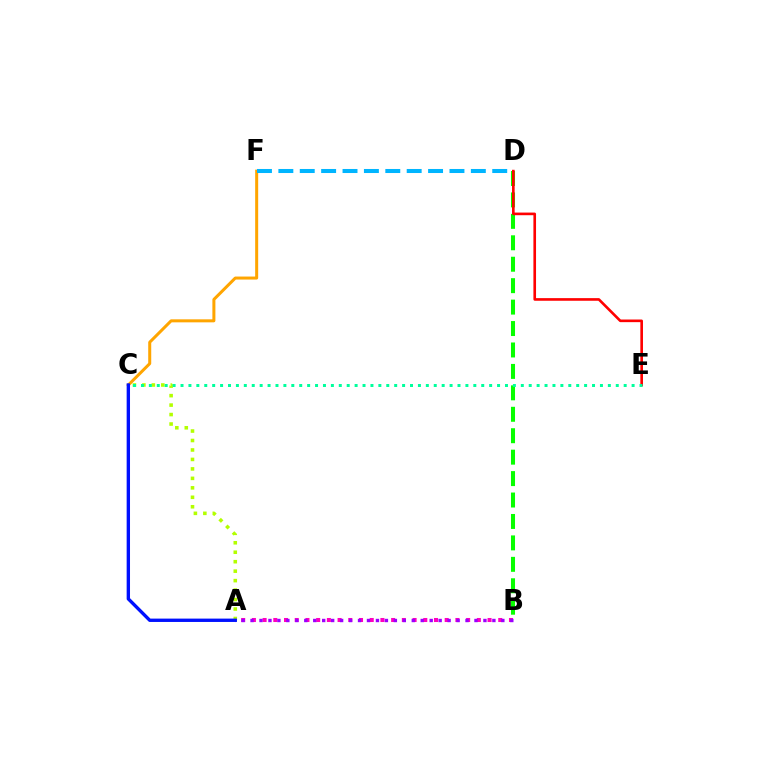{('B', 'D'): [{'color': '#08ff00', 'line_style': 'dashed', 'thickness': 2.91}], ('D', 'E'): [{'color': '#ff0000', 'line_style': 'solid', 'thickness': 1.9}], ('A', 'C'): [{'color': '#b3ff00', 'line_style': 'dotted', 'thickness': 2.57}, {'color': '#0010ff', 'line_style': 'solid', 'thickness': 2.42}], ('A', 'B'): [{'color': '#ff00bd', 'line_style': 'dotted', 'thickness': 2.91}, {'color': '#9b00ff', 'line_style': 'dotted', 'thickness': 2.43}], ('C', 'E'): [{'color': '#00ff9d', 'line_style': 'dotted', 'thickness': 2.15}], ('C', 'F'): [{'color': '#ffa500', 'line_style': 'solid', 'thickness': 2.17}], ('D', 'F'): [{'color': '#00b5ff', 'line_style': 'dashed', 'thickness': 2.91}]}